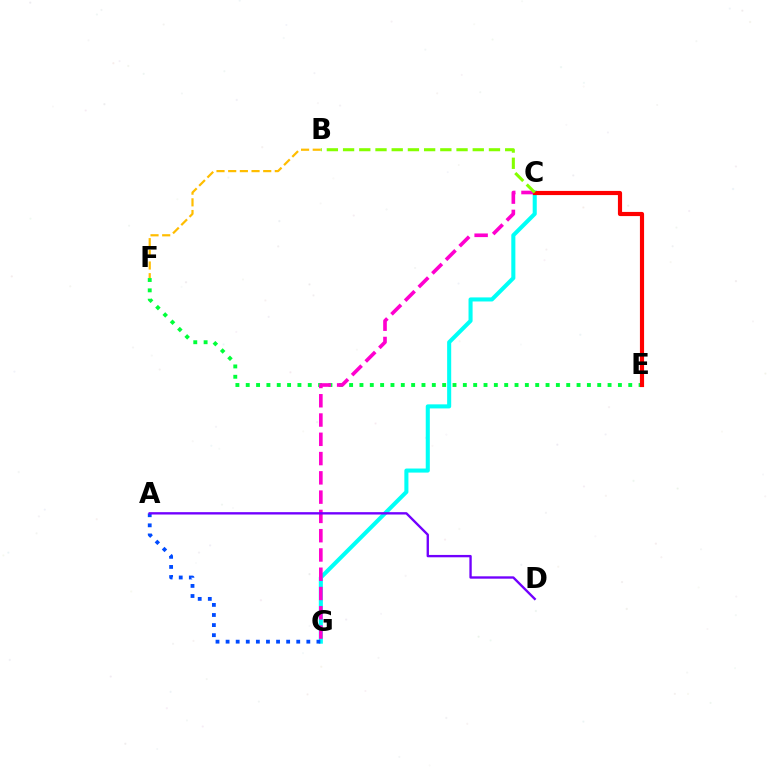{('E', 'F'): [{'color': '#00ff39', 'line_style': 'dotted', 'thickness': 2.81}], ('C', 'G'): [{'color': '#00fff6', 'line_style': 'solid', 'thickness': 2.93}, {'color': '#ff00cf', 'line_style': 'dashed', 'thickness': 2.62}], ('B', 'F'): [{'color': '#ffbd00', 'line_style': 'dashed', 'thickness': 1.59}], ('A', 'G'): [{'color': '#004bff', 'line_style': 'dotted', 'thickness': 2.74}], ('C', 'E'): [{'color': '#ff0000', 'line_style': 'solid', 'thickness': 2.99}], ('B', 'C'): [{'color': '#84ff00', 'line_style': 'dashed', 'thickness': 2.2}], ('A', 'D'): [{'color': '#7200ff', 'line_style': 'solid', 'thickness': 1.7}]}